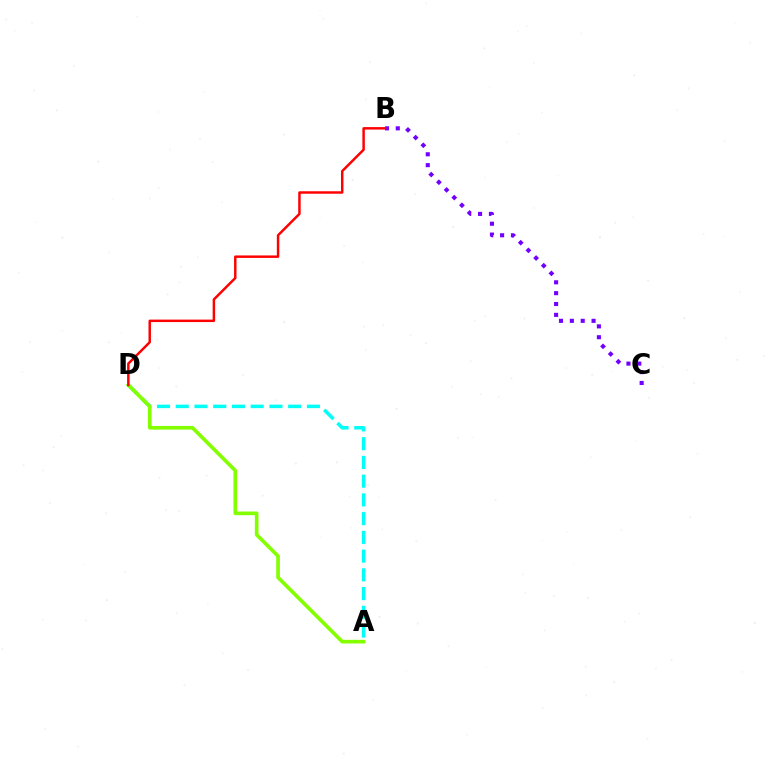{('B', 'C'): [{'color': '#7200ff', 'line_style': 'dotted', 'thickness': 2.95}], ('A', 'D'): [{'color': '#00fff6', 'line_style': 'dashed', 'thickness': 2.55}, {'color': '#84ff00', 'line_style': 'solid', 'thickness': 2.62}], ('B', 'D'): [{'color': '#ff0000', 'line_style': 'solid', 'thickness': 1.77}]}